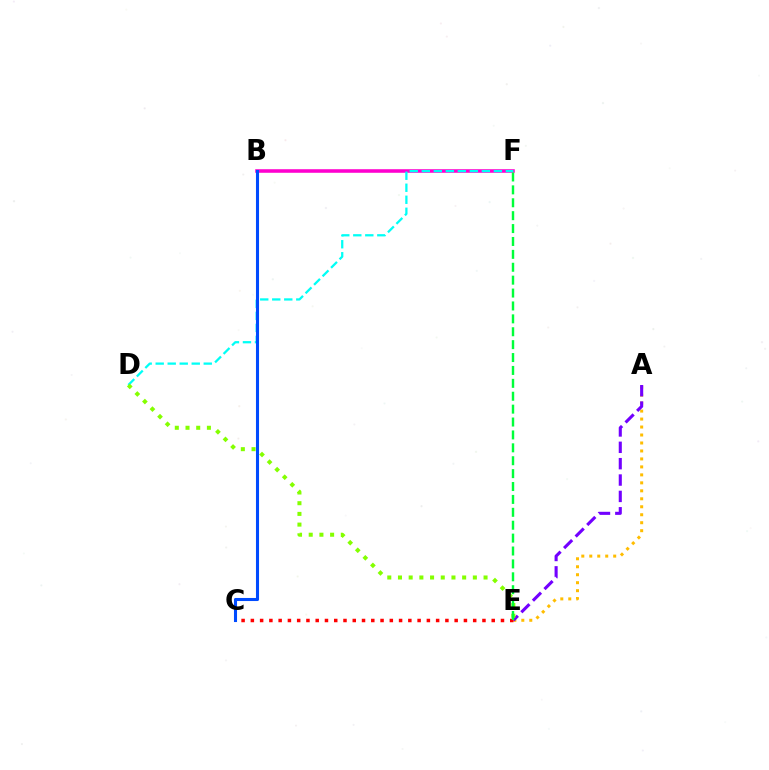{('A', 'E'): [{'color': '#ffbd00', 'line_style': 'dotted', 'thickness': 2.17}, {'color': '#7200ff', 'line_style': 'dashed', 'thickness': 2.22}], ('C', 'E'): [{'color': '#ff0000', 'line_style': 'dotted', 'thickness': 2.52}], ('B', 'F'): [{'color': '#ff00cf', 'line_style': 'solid', 'thickness': 2.56}], ('D', 'F'): [{'color': '#00fff6', 'line_style': 'dashed', 'thickness': 1.63}], ('D', 'E'): [{'color': '#84ff00', 'line_style': 'dotted', 'thickness': 2.91}], ('B', 'C'): [{'color': '#004bff', 'line_style': 'solid', 'thickness': 2.21}], ('E', 'F'): [{'color': '#00ff39', 'line_style': 'dashed', 'thickness': 1.75}]}